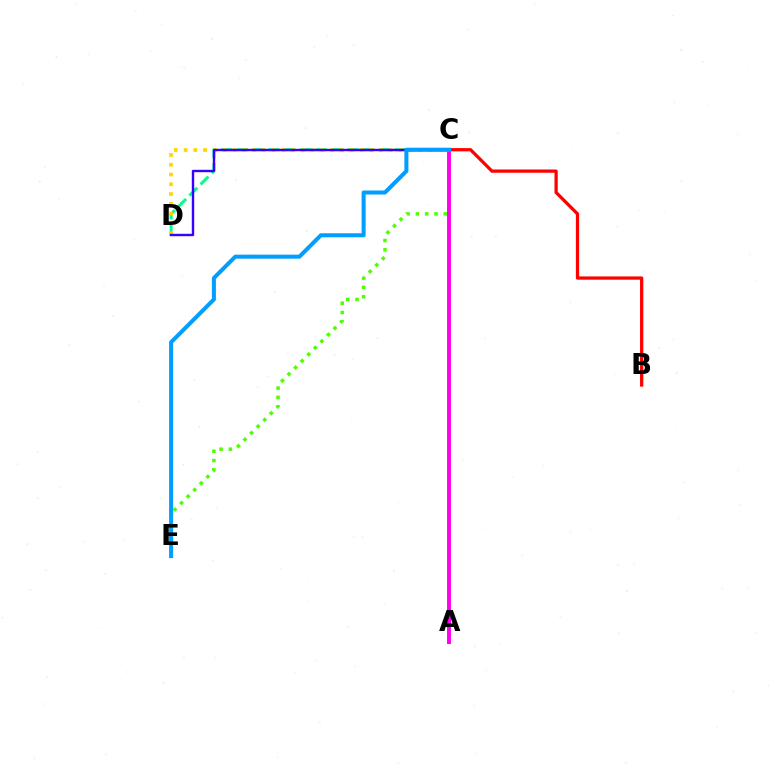{('C', 'E'): [{'color': '#4fff00', 'line_style': 'dotted', 'thickness': 2.53}, {'color': '#009eff', 'line_style': 'solid', 'thickness': 2.9}], ('B', 'C'): [{'color': '#ff0000', 'line_style': 'solid', 'thickness': 2.34}], ('C', 'D'): [{'color': '#00ff86', 'line_style': 'dashed', 'thickness': 2.14}, {'color': '#ffd500', 'line_style': 'dotted', 'thickness': 2.66}, {'color': '#3700ff', 'line_style': 'solid', 'thickness': 1.73}], ('A', 'C'): [{'color': '#ff00ed', 'line_style': 'solid', 'thickness': 2.82}]}